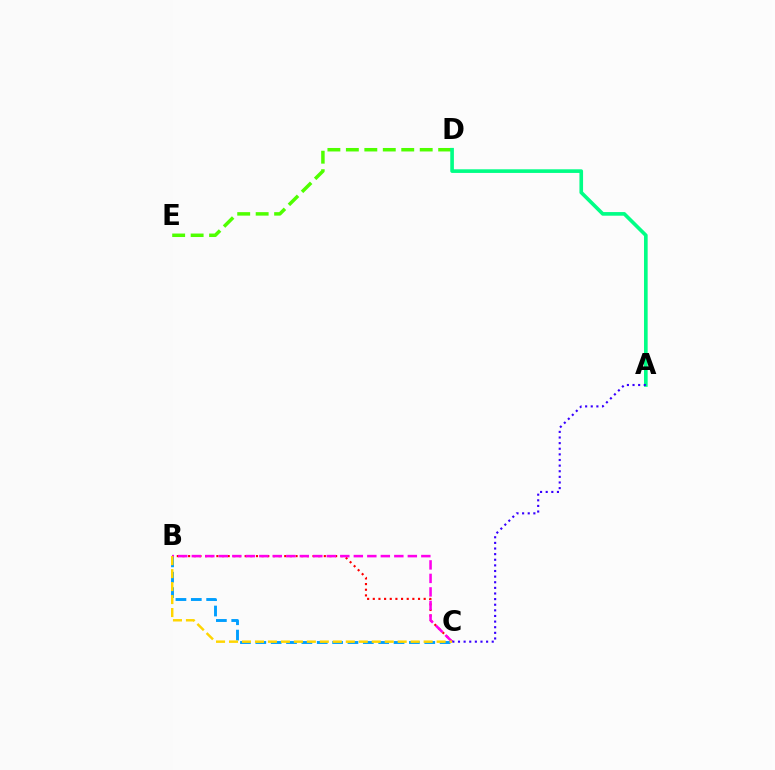{('D', 'E'): [{'color': '#4fff00', 'line_style': 'dashed', 'thickness': 2.51}], ('B', 'C'): [{'color': '#009eff', 'line_style': 'dashed', 'thickness': 2.09}, {'color': '#ff0000', 'line_style': 'dotted', 'thickness': 1.54}, {'color': '#ff00ed', 'line_style': 'dashed', 'thickness': 1.83}, {'color': '#ffd500', 'line_style': 'dashed', 'thickness': 1.76}], ('A', 'D'): [{'color': '#00ff86', 'line_style': 'solid', 'thickness': 2.62}], ('A', 'C'): [{'color': '#3700ff', 'line_style': 'dotted', 'thickness': 1.53}]}